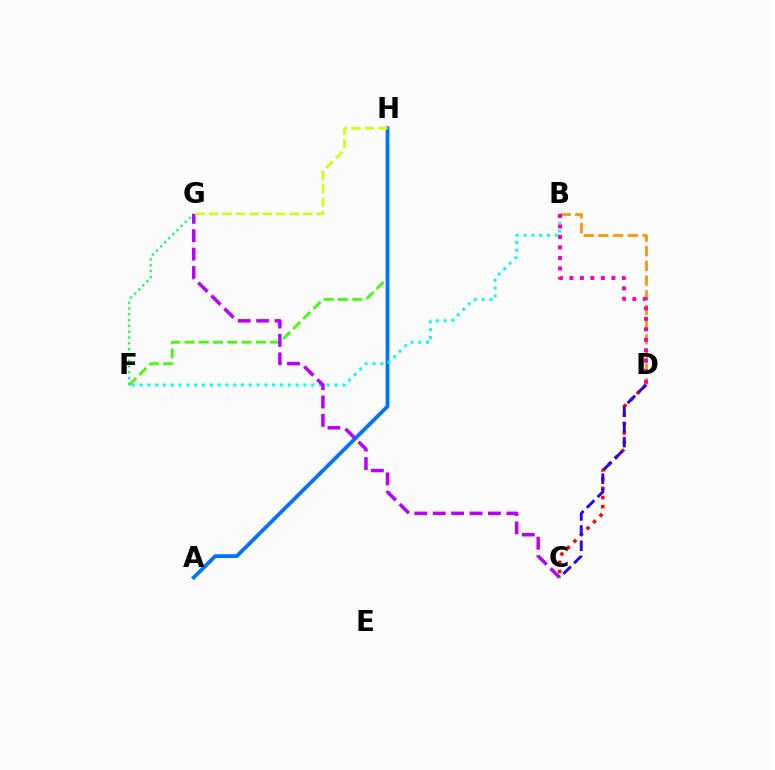{('F', 'H'): [{'color': '#3dff00', 'line_style': 'dashed', 'thickness': 1.94}], ('B', 'D'): [{'color': '#ff9400', 'line_style': 'dashed', 'thickness': 2.0}, {'color': '#ff00ac', 'line_style': 'dotted', 'thickness': 2.85}], ('A', 'H'): [{'color': '#0074ff', 'line_style': 'solid', 'thickness': 2.72}], ('B', 'F'): [{'color': '#00fff6', 'line_style': 'dotted', 'thickness': 2.12}], ('C', 'D'): [{'color': '#ff0000', 'line_style': 'dotted', 'thickness': 2.5}, {'color': '#2500ff', 'line_style': 'dashed', 'thickness': 2.06}], ('F', 'G'): [{'color': '#00ff5c', 'line_style': 'dotted', 'thickness': 1.58}], ('C', 'G'): [{'color': '#b900ff', 'line_style': 'dashed', 'thickness': 2.5}], ('G', 'H'): [{'color': '#d1ff00', 'line_style': 'dashed', 'thickness': 1.83}]}